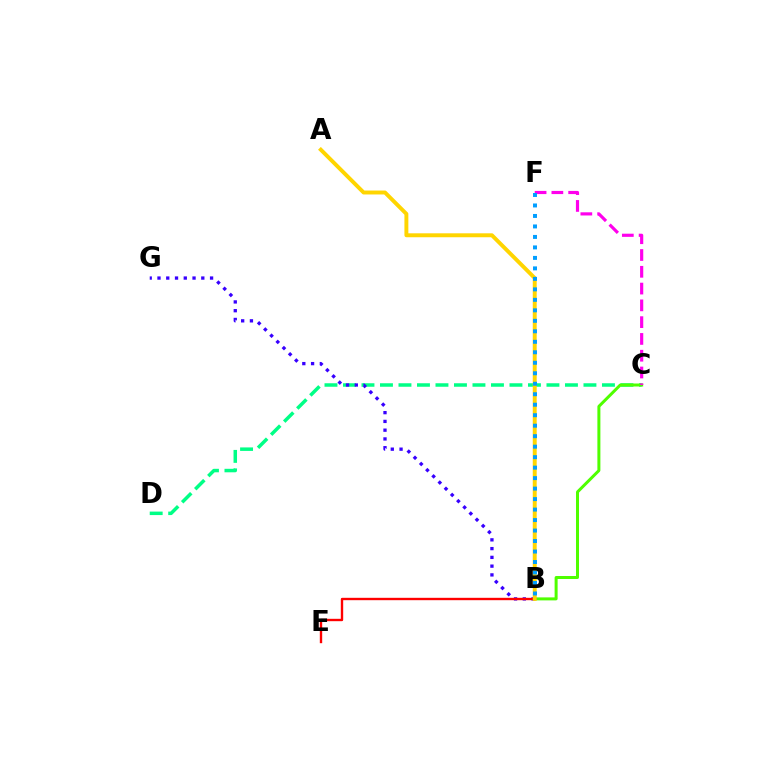{('C', 'D'): [{'color': '#00ff86', 'line_style': 'dashed', 'thickness': 2.51}], ('B', 'C'): [{'color': '#4fff00', 'line_style': 'solid', 'thickness': 2.16}], ('C', 'F'): [{'color': '#ff00ed', 'line_style': 'dashed', 'thickness': 2.28}], ('B', 'G'): [{'color': '#3700ff', 'line_style': 'dotted', 'thickness': 2.38}], ('B', 'E'): [{'color': '#ff0000', 'line_style': 'solid', 'thickness': 1.71}], ('A', 'B'): [{'color': '#ffd500', 'line_style': 'solid', 'thickness': 2.83}], ('B', 'F'): [{'color': '#009eff', 'line_style': 'dotted', 'thickness': 2.85}]}